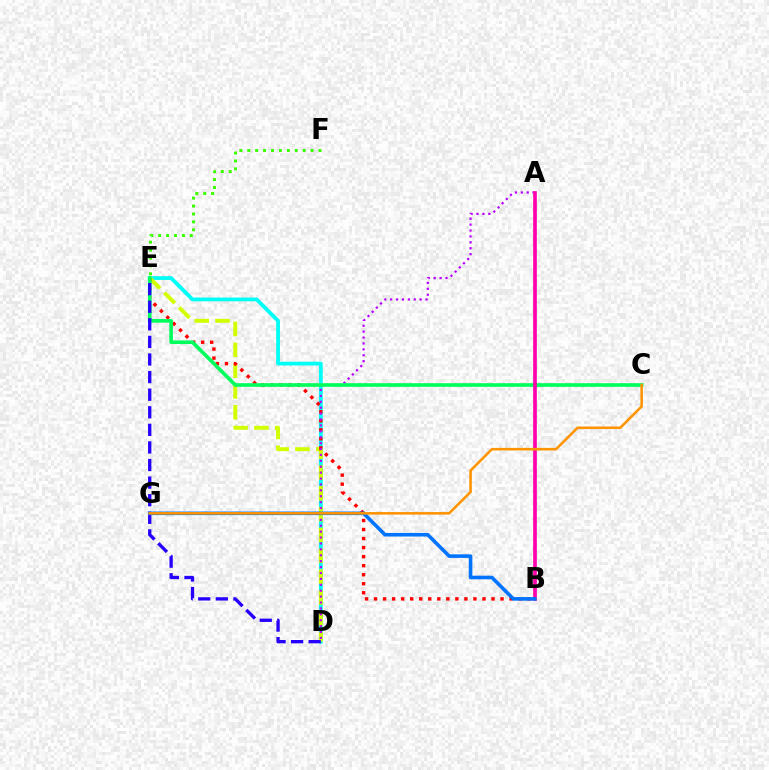{('D', 'E'): [{'color': '#00fff6', 'line_style': 'solid', 'thickness': 2.73}, {'color': '#d1ff00', 'line_style': 'dashed', 'thickness': 2.83}, {'color': '#2500ff', 'line_style': 'dashed', 'thickness': 2.39}], ('B', 'E'): [{'color': '#ff0000', 'line_style': 'dotted', 'thickness': 2.45}], ('A', 'D'): [{'color': '#b900ff', 'line_style': 'dotted', 'thickness': 1.6}], ('C', 'E'): [{'color': '#00ff5c', 'line_style': 'solid', 'thickness': 2.62}], ('A', 'B'): [{'color': '#ff00ac', 'line_style': 'solid', 'thickness': 2.65}], ('B', 'G'): [{'color': '#0074ff', 'line_style': 'solid', 'thickness': 2.59}], ('C', 'G'): [{'color': '#ff9400', 'line_style': 'solid', 'thickness': 1.84}], ('E', 'F'): [{'color': '#3dff00', 'line_style': 'dotted', 'thickness': 2.15}]}